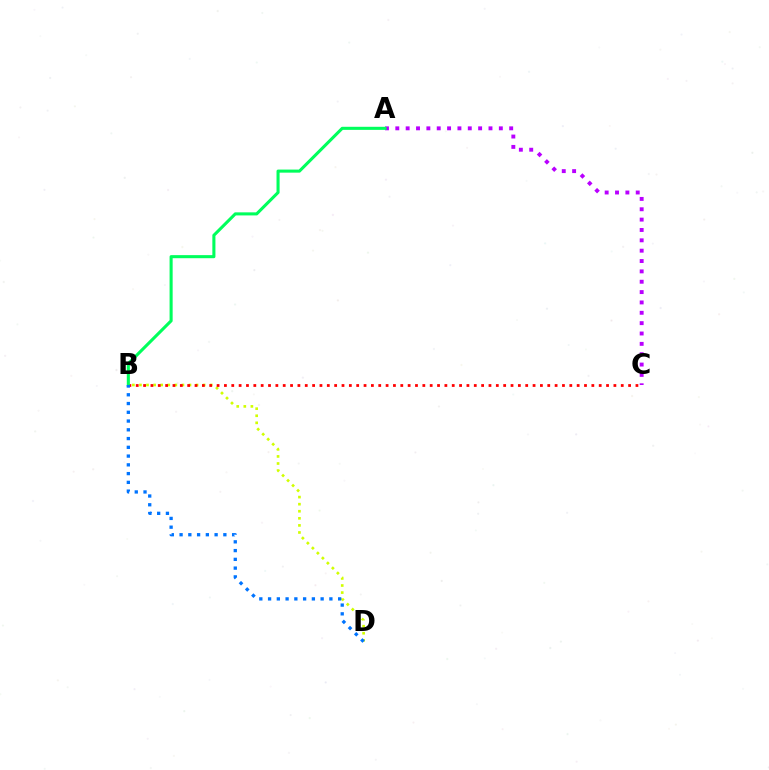{('B', 'D'): [{'color': '#d1ff00', 'line_style': 'dotted', 'thickness': 1.92}, {'color': '#0074ff', 'line_style': 'dotted', 'thickness': 2.38}], ('B', 'C'): [{'color': '#ff0000', 'line_style': 'dotted', 'thickness': 2.0}], ('A', 'C'): [{'color': '#b900ff', 'line_style': 'dotted', 'thickness': 2.81}], ('A', 'B'): [{'color': '#00ff5c', 'line_style': 'solid', 'thickness': 2.21}]}